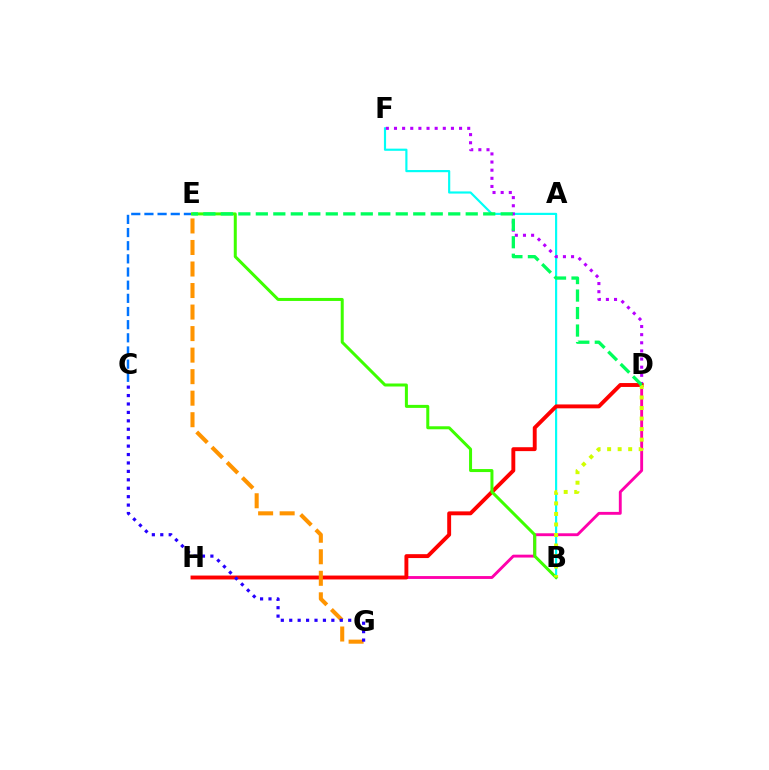{('B', 'F'): [{'color': '#00fff6', 'line_style': 'solid', 'thickness': 1.56}], ('C', 'E'): [{'color': '#0074ff', 'line_style': 'dashed', 'thickness': 1.79}], ('D', 'H'): [{'color': '#ff00ac', 'line_style': 'solid', 'thickness': 2.07}, {'color': '#ff0000', 'line_style': 'solid', 'thickness': 2.81}], ('D', 'F'): [{'color': '#b900ff', 'line_style': 'dotted', 'thickness': 2.21}], ('B', 'E'): [{'color': '#3dff00', 'line_style': 'solid', 'thickness': 2.17}], ('E', 'G'): [{'color': '#ff9400', 'line_style': 'dashed', 'thickness': 2.92}], ('C', 'G'): [{'color': '#2500ff', 'line_style': 'dotted', 'thickness': 2.29}], ('B', 'D'): [{'color': '#d1ff00', 'line_style': 'dotted', 'thickness': 2.86}], ('D', 'E'): [{'color': '#00ff5c', 'line_style': 'dashed', 'thickness': 2.38}]}